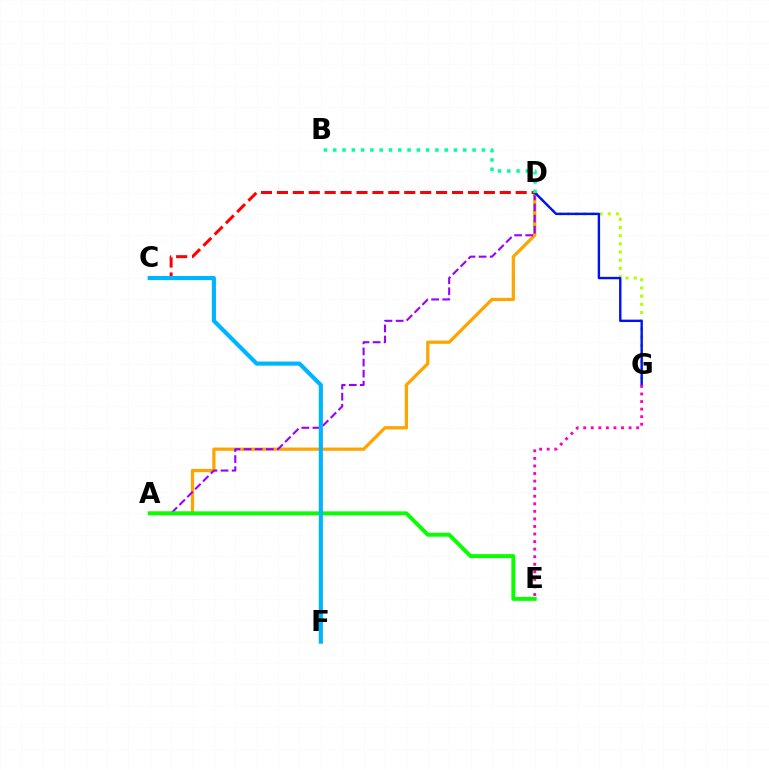{('A', 'D'): [{'color': '#ffa500', 'line_style': 'solid', 'thickness': 2.35}, {'color': '#9b00ff', 'line_style': 'dashed', 'thickness': 1.51}], ('D', 'G'): [{'color': '#b3ff00', 'line_style': 'dotted', 'thickness': 2.22}, {'color': '#0010ff', 'line_style': 'solid', 'thickness': 1.72}], ('E', 'G'): [{'color': '#ff00bd', 'line_style': 'dotted', 'thickness': 2.05}], ('C', 'D'): [{'color': '#ff0000', 'line_style': 'dashed', 'thickness': 2.16}], ('B', 'D'): [{'color': '#00ff9d', 'line_style': 'dotted', 'thickness': 2.52}], ('A', 'E'): [{'color': '#08ff00', 'line_style': 'solid', 'thickness': 2.83}], ('C', 'F'): [{'color': '#00b5ff', 'line_style': 'solid', 'thickness': 2.98}]}